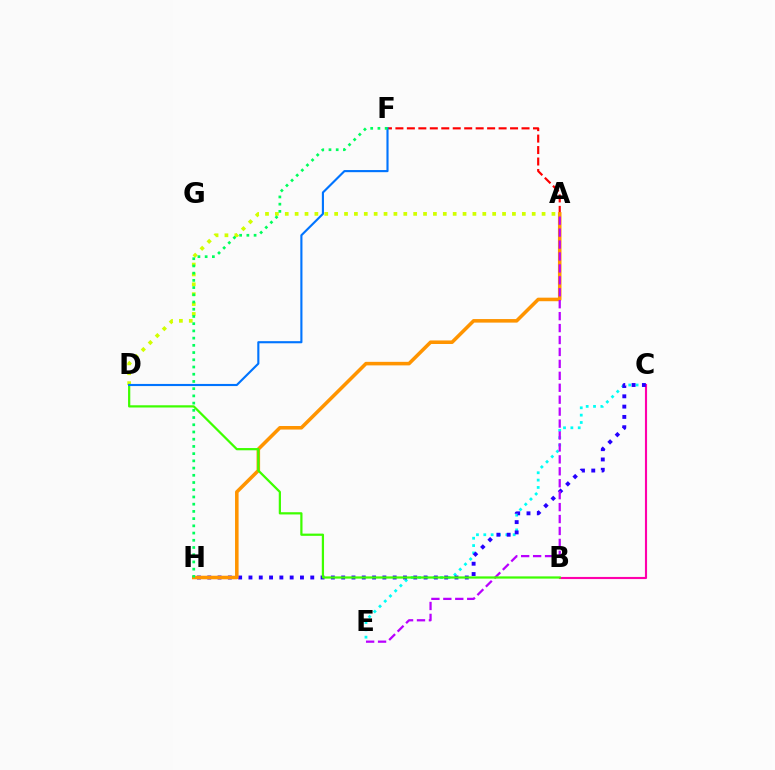{('C', 'E'): [{'color': '#00fff6', 'line_style': 'dotted', 'thickness': 1.99}], ('B', 'C'): [{'color': '#ff00ac', 'line_style': 'solid', 'thickness': 1.54}], ('A', 'D'): [{'color': '#d1ff00', 'line_style': 'dotted', 'thickness': 2.68}], ('A', 'F'): [{'color': '#ff0000', 'line_style': 'dashed', 'thickness': 1.56}], ('C', 'H'): [{'color': '#2500ff', 'line_style': 'dotted', 'thickness': 2.8}], ('A', 'H'): [{'color': '#ff9400', 'line_style': 'solid', 'thickness': 2.56}], ('A', 'E'): [{'color': '#b900ff', 'line_style': 'dashed', 'thickness': 1.62}], ('B', 'D'): [{'color': '#3dff00', 'line_style': 'solid', 'thickness': 1.61}], ('D', 'F'): [{'color': '#0074ff', 'line_style': 'solid', 'thickness': 1.53}], ('F', 'H'): [{'color': '#00ff5c', 'line_style': 'dotted', 'thickness': 1.96}]}